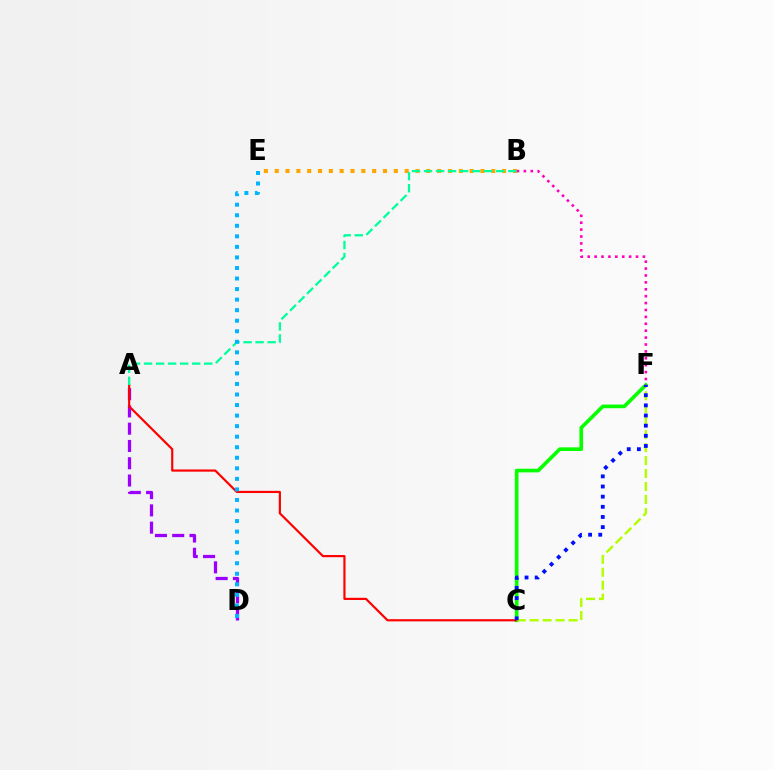{('C', 'F'): [{'color': '#08ff00', 'line_style': 'solid', 'thickness': 2.64}, {'color': '#b3ff00', 'line_style': 'dashed', 'thickness': 1.76}, {'color': '#0010ff', 'line_style': 'dotted', 'thickness': 2.76}], ('A', 'D'): [{'color': '#9b00ff', 'line_style': 'dashed', 'thickness': 2.35}], ('A', 'C'): [{'color': '#ff0000', 'line_style': 'solid', 'thickness': 1.57}], ('B', 'E'): [{'color': '#ffa500', 'line_style': 'dotted', 'thickness': 2.94}], ('B', 'F'): [{'color': '#ff00bd', 'line_style': 'dotted', 'thickness': 1.88}], ('A', 'B'): [{'color': '#00ff9d', 'line_style': 'dashed', 'thickness': 1.63}], ('D', 'E'): [{'color': '#00b5ff', 'line_style': 'dotted', 'thickness': 2.86}]}